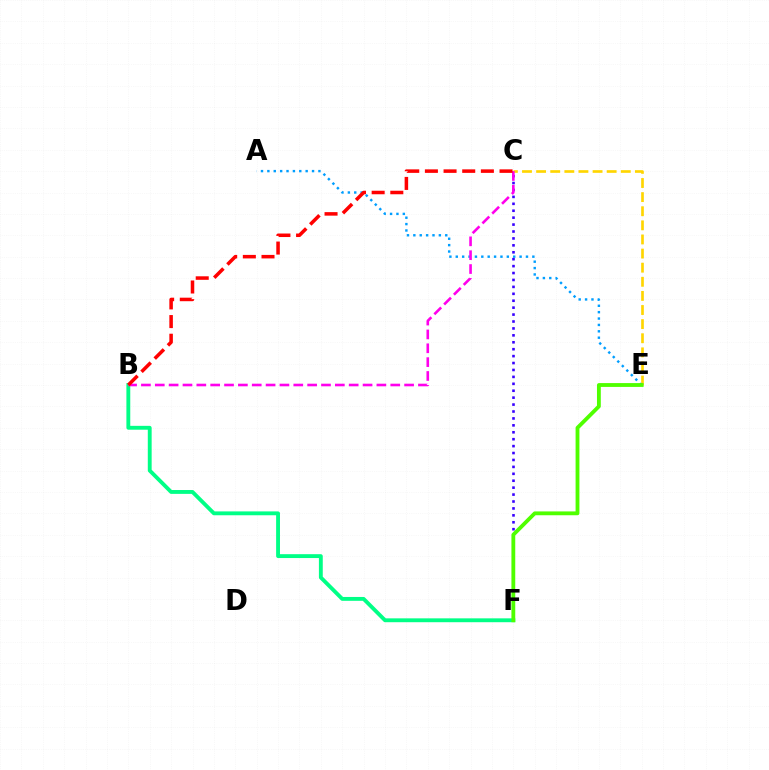{('C', 'E'): [{'color': '#ffd500', 'line_style': 'dashed', 'thickness': 1.92}], ('B', 'F'): [{'color': '#00ff86', 'line_style': 'solid', 'thickness': 2.78}], ('C', 'F'): [{'color': '#3700ff', 'line_style': 'dotted', 'thickness': 1.88}], ('A', 'E'): [{'color': '#009eff', 'line_style': 'dotted', 'thickness': 1.73}], ('B', 'C'): [{'color': '#ff00ed', 'line_style': 'dashed', 'thickness': 1.88}, {'color': '#ff0000', 'line_style': 'dashed', 'thickness': 2.53}], ('E', 'F'): [{'color': '#4fff00', 'line_style': 'solid', 'thickness': 2.76}]}